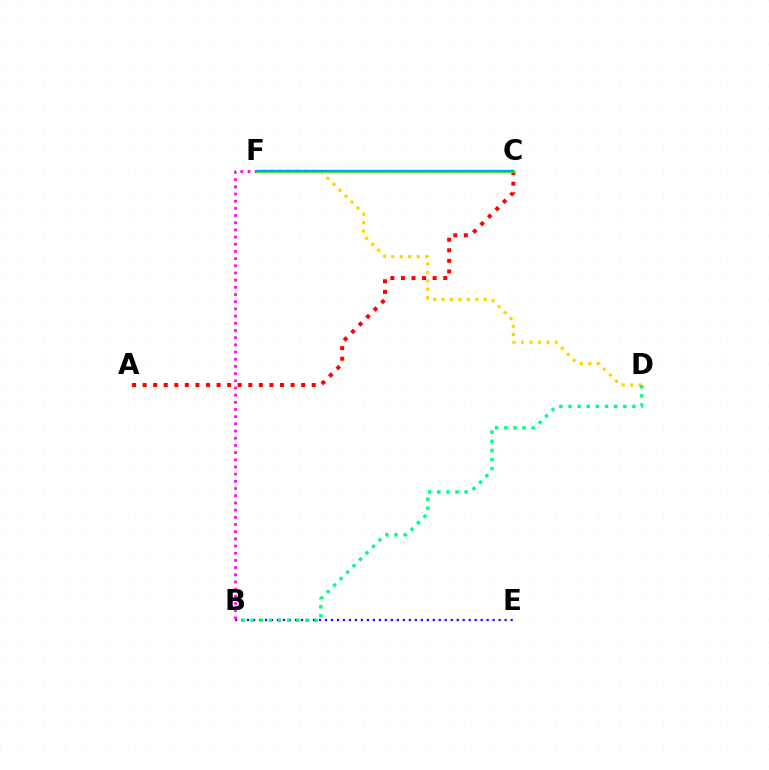{('D', 'F'): [{'color': '#ffd500', 'line_style': 'dotted', 'thickness': 2.3}], ('B', 'E'): [{'color': '#3700ff', 'line_style': 'dotted', 'thickness': 1.63}], ('A', 'C'): [{'color': '#ff0000', 'line_style': 'dotted', 'thickness': 2.87}], ('B', 'F'): [{'color': '#ff00ed', 'line_style': 'dotted', 'thickness': 1.95}], ('C', 'F'): [{'color': '#4fff00', 'line_style': 'solid', 'thickness': 1.93}, {'color': '#009eff', 'line_style': 'solid', 'thickness': 1.72}], ('B', 'D'): [{'color': '#00ff86', 'line_style': 'dotted', 'thickness': 2.48}]}